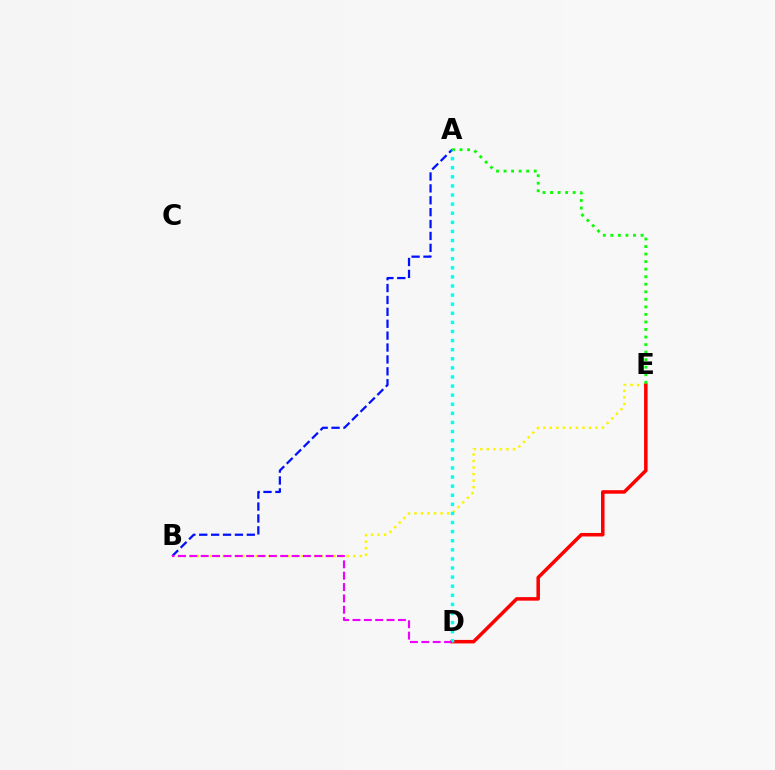{('B', 'E'): [{'color': '#fcf500', 'line_style': 'dotted', 'thickness': 1.77}], ('D', 'E'): [{'color': '#ff0000', 'line_style': 'solid', 'thickness': 2.53}], ('A', 'E'): [{'color': '#08ff00', 'line_style': 'dotted', 'thickness': 2.05}], ('A', 'B'): [{'color': '#0010ff', 'line_style': 'dashed', 'thickness': 1.62}], ('A', 'D'): [{'color': '#00fff6', 'line_style': 'dotted', 'thickness': 2.47}], ('B', 'D'): [{'color': '#ee00ff', 'line_style': 'dashed', 'thickness': 1.54}]}